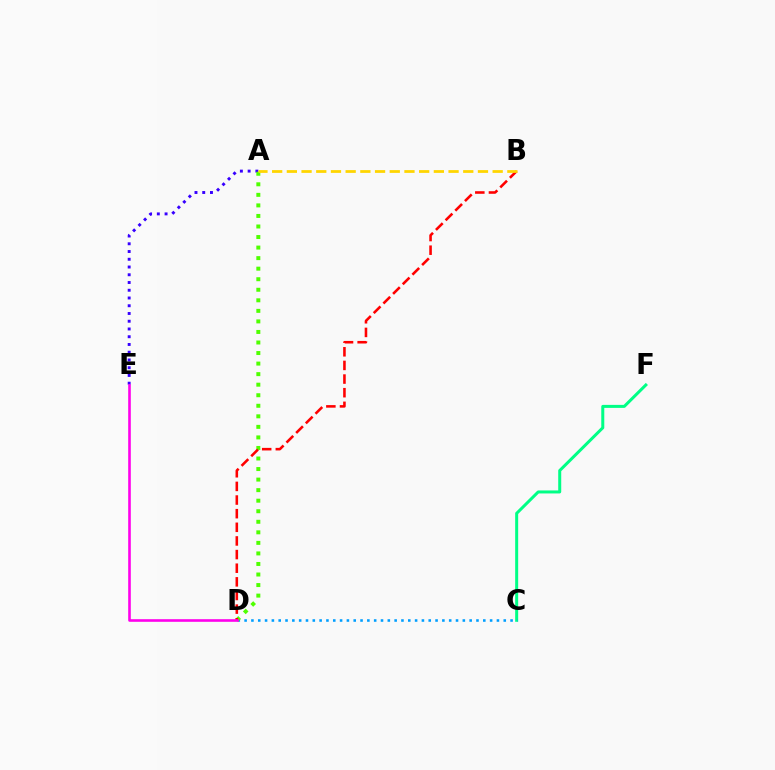{('C', 'F'): [{'color': '#00ff86', 'line_style': 'solid', 'thickness': 2.17}], ('C', 'D'): [{'color': '#009eff', 'line_style': 'dotted', 'thickness': 1.85}], ('A', 'E'): [{'color': '#3700ff', 'line_style': 'dotted', 'thickness': 2.1}], ('A', 'D'): [{'color': '#4fff00', 'line_style': 'dotted', 'thickness': 2.87}], ('B', 'D'): [{'color': '#ff0000', 'line_style': 'dashed', 'thickness': 1.85}], ('A', 'B'): [{'color': '#ffd500', 'line_style': 'dashed', 'thickness': 2.0}], ('D', 'E'): [{'color': '#ff00ed', 'line_style': 'solid', 'thickness': 1.89}]}